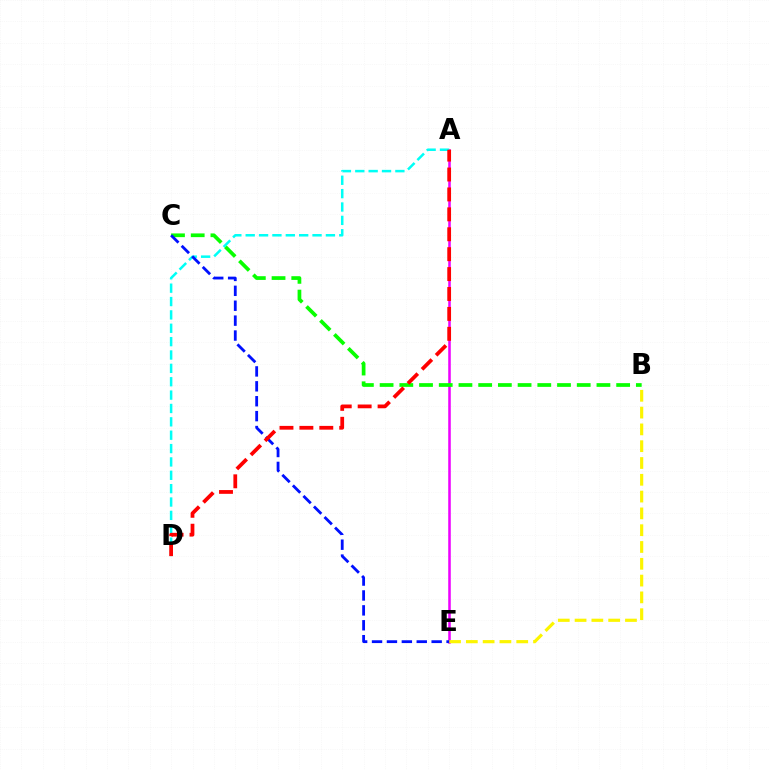{('A', 'E'): [{'color': '#ee00ff', 'line_style': 'solid', 'thickness': 1.83}], ('A', 'D'): [{'color': '#00fff6', 'line_style': 'dashed', 'thickness': 1.82}, {'color': '#ff0000', 'line_style': 'dashed', 'thickness': 2.71}], ('B', 'E'): [{'color': '#fcf500', 'line_style': 'dashed', 'thickness': 2.28}], ('B', 'C'): [{'color': '#08ff00', 'line_style': 'dashed', 'thickness': 2.68}], ('C', 'E'): [{'color': '#0010ff', 'line_style': 'dashed', 'thickness': 2.03}]}